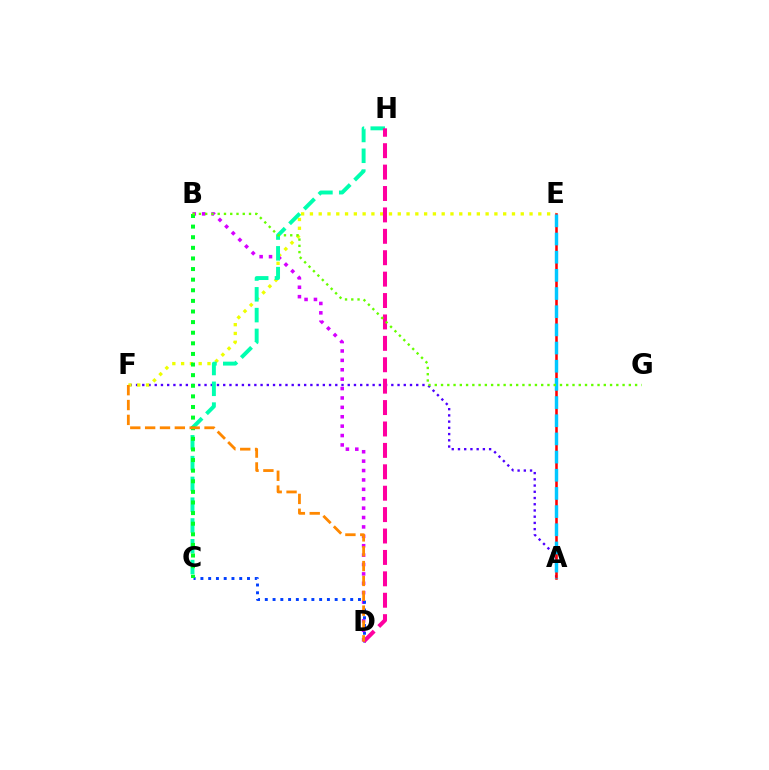{('A', 'F'): [{'color': '#4f00ff', 'line_style': 'dotted', 'thickness': 1.69}], ('E', 'F'): [{'color': '#eeff00', 'line_style': 'dotted', 'thickness': 2.39}], ('B', 'D'): [{'color': '#d600ff', 'line_style': 'dotted', 'thickness': 2.55}], ('C', 'D'): [{'color': '#003fff', 'line_style': 'dotted', 'thickness': 2.11}], ('A', 'E'): [{'color': '#ff0000', 'line_style': 'solid', 'thickness': 1.84}, {'color': '#00c7ff', 'line_style': 'dashed', 'thickness': 2.47}], ('C', 'H'): [{'color': '#00ffaf', 'line_style': 'dashed', 'thickness': 2.82}], ('D', 'H'): [{'color': '#ff00a0', 'line_style': 'dashed', 'thickness': 2.91}], ('B', 'C'): [{'color': '#00ff27', 'line_style': 'dotted', 'thickness': 2.88}], ('B', 'G'): [{'color': '#66ff00', 'line_style': 'dotted', 'thickness': 1.7}], ('D', 'F'): [{'color': '#ff8800', 'line_style': 'dashed', 'thickness': 2.02}]}